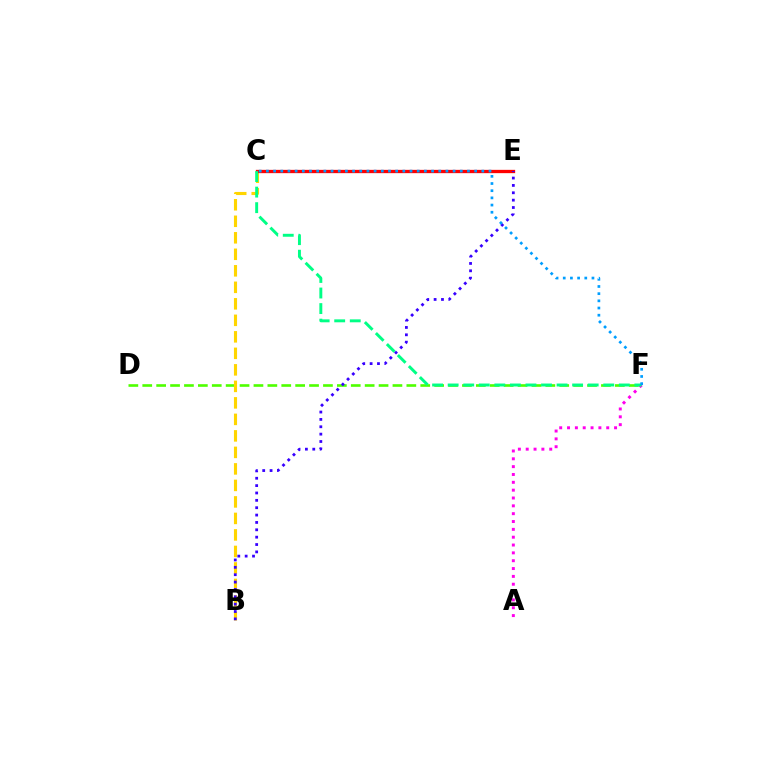{('D', 'F'): [{'color': '#4fff00', 'line_style': 'dashed', 'thickness': 1.89}], ('B', 'C'): [{'color': '#ffd500', 'line_style': 'dashed', 'thickness': 2.24}], ('C', 'E'): [{'color': '#ff0000', 'line_style': 'solid', 'thickness': 2.37}], ('B', 'E'): [{'color': '#3700ff', 'line_style': 'dotted', 'thickness': 2.0}], ('A', 'F'): [{'color': '#ff00ed', 'line_style': 'dotted', 'thickness': 2.13}], ('C', 'F'): [{'color': '#00ff86', 'line_style': 'dashed', 'thickness': 2.11}, {'color': '#009eff', 'line_style': 'dotted', 'thickness': 1.95}]}